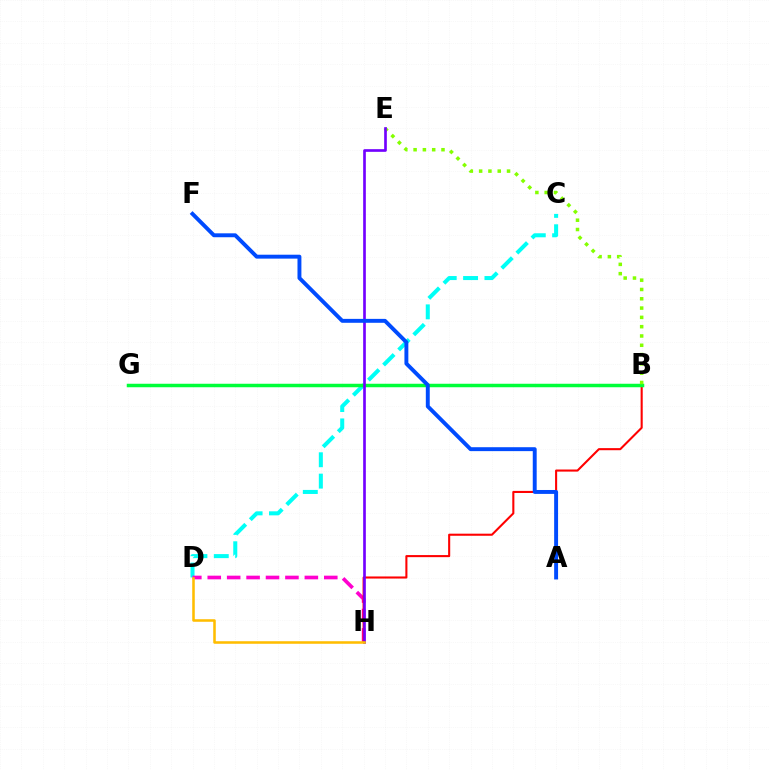{('C', 'D'): [{'color': '#00fff6', 'line_style': 'dashed', 'thickness': 2.9}], ('D', 'H'): [{'color': '#ff00cf', 'line_style': 'dashed', 'thickness': 2.64}, {'color': '#ffbd00', 'line_style': 'solid', 'thickness': 1.84}], ('B', 'H'): [{'color': '#ff0000', 'line_style': 'solid', 'thickness': 1.5}], ('B', 'G'): [{'color': '#00ff39', 'line_style': 'solid', 'thickness': 2.52}], ('B', 'E'): [{'color': '#84ff00', 'line_style': 'dotted', 'thickness': 2.53}], ('E', 'H'): [{'color': '#7200ff', 'line_style': 'solid', 'thickness': 1.92}], ('A', 'F'): [{'color': '#004bff', 'line_style': 'solid', 'thickness': 2.82}]}